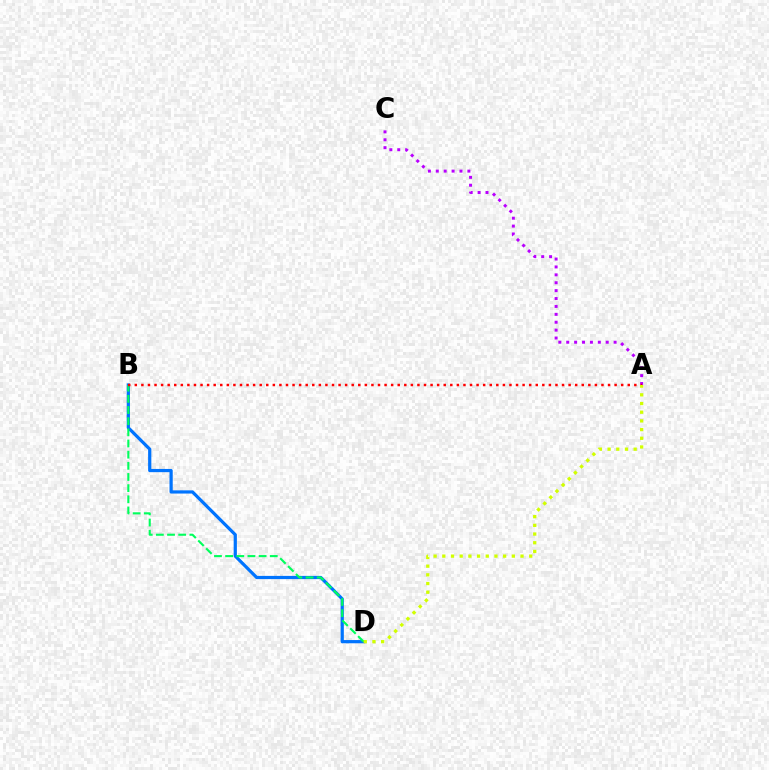{('A', 'C'): [{'color': '#b900ff', 'line_style': 'dotted', 'thickness': 2.15}], ('B', 'D'): [{'color': '#0074ff', 'line_style': 'solid', 'thickness': 2.32}, {'color': '#00ff5c', 'line_style': 'dashed', 'thickness': 1.52}], ('A', 'B'): [{'color': '#ff0000', 'line_style': 'dotted', 'thickness': 1.79}], ('A', 'D'): [{'color': '#d1ff00', 'line_style': 'dotted', 'thickness': 2.36}]}